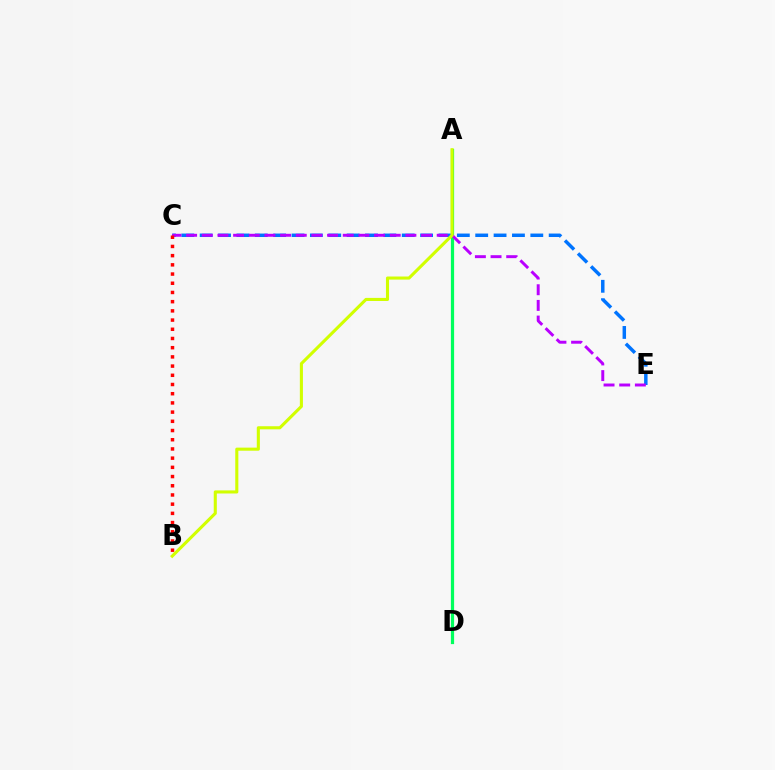{('C', 'E'): [{'color': '#0074ff', 'line_style': 'dashed', 'thickness': 2.5}, {'color': '#b900ff', 'line_style': 'dashed', 'thickness': 2.13}], ('A', 'D'): [{'color': '#00ff5c', 'line_style': 'solid', 'thickness': 2.31}], ('B', 'C'): [{'color': '#ff0000', 'line_style': 'dotted', 'thickness': 2.5}], ('A', 'B'): [{'color': '#d1ff00', 'line_style': 'solid', 'thickness': 2.22}]}